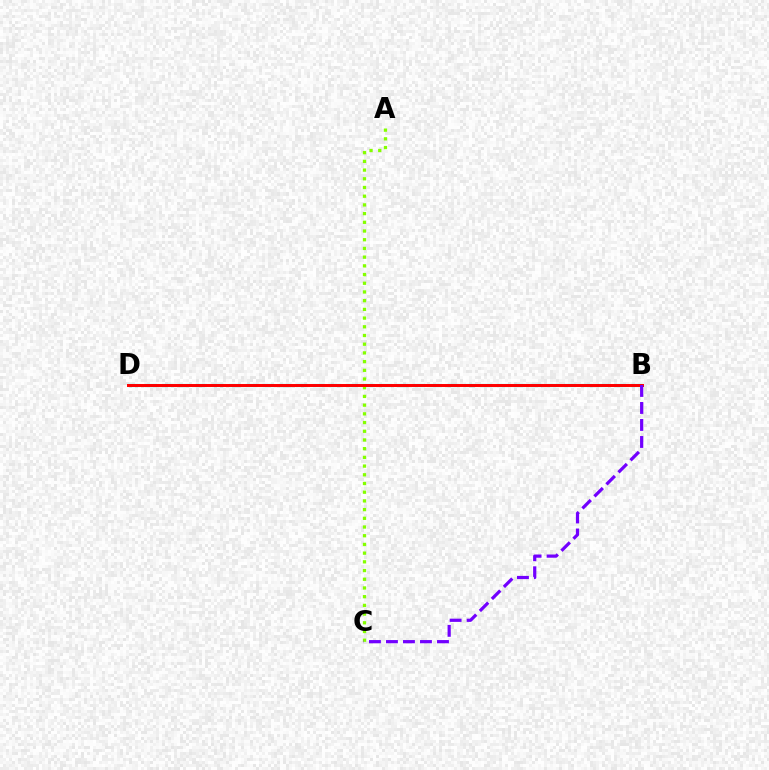{('B', 'D'): [{'color': '#00fff6', 'line_style': 'dashed', 'thickness': 2.28}, {'color': '#ff0000', 'line_style': 'solid', 'thickness': 2.14}], ('A', 'C'): [{'color': '#84ff00', 'line_style': 'dotted', 'thickness': 2.37}], ('B', 'C'): [{'color': '#7200ff', 'line_style': 'dashed', 'thickness': 2.31}]}